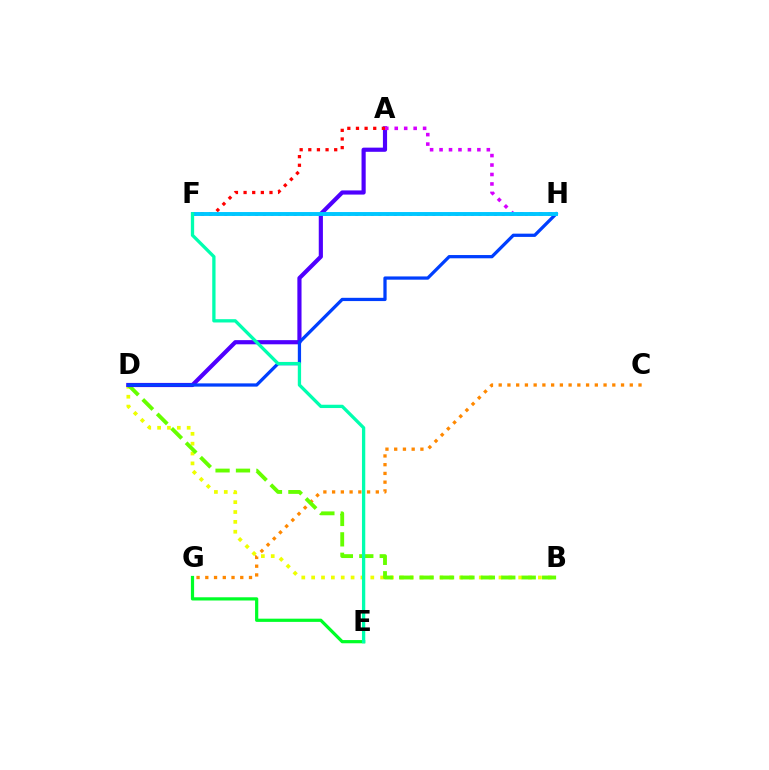{('F', 'H'): [{'color': '#ff00a0', 'line_style': 'dotted', 'thickness': 2.09}, {'color': '#00c7ff', 'line_style': 'solid', 'thickness': 2.82}], ('C', 'G'): [{'color': '#ff8800', 'line_style': 'dotted', 'thickness': 2.37}], ('B', 'D'): [{'color': '#eeff00', 'line_style': 'dotted', 'thickness': 2.68}, {'color': '#66ff00', 'line_style': 'dashed', 'thickness': 2.77}], ('A', 'D'): [{'color': '#4f00ff', 'line_style': 'solid', 'thickness': 3.0}], ('A', 'F'): [{'color': '#ff0000', 'line_style': 'dotted', 'thickness': 2.35}], ('D', 'H'): [{'color': '#003fff', 'line_style': 'solid', 'thickness': 2.34}], ('A', 'H'): [{'color': '#d600ff', 'line_style': 'dotted', 'thickness': 2.57}], ('E', 'G'): [{'color': '#00ff27', 'line_style': 'solid', 'thickness': 2.31}], ('E', 'F'): [{'color': '#00ffaf', 'line_style': 'solid', 'thickness': 2.38}]}